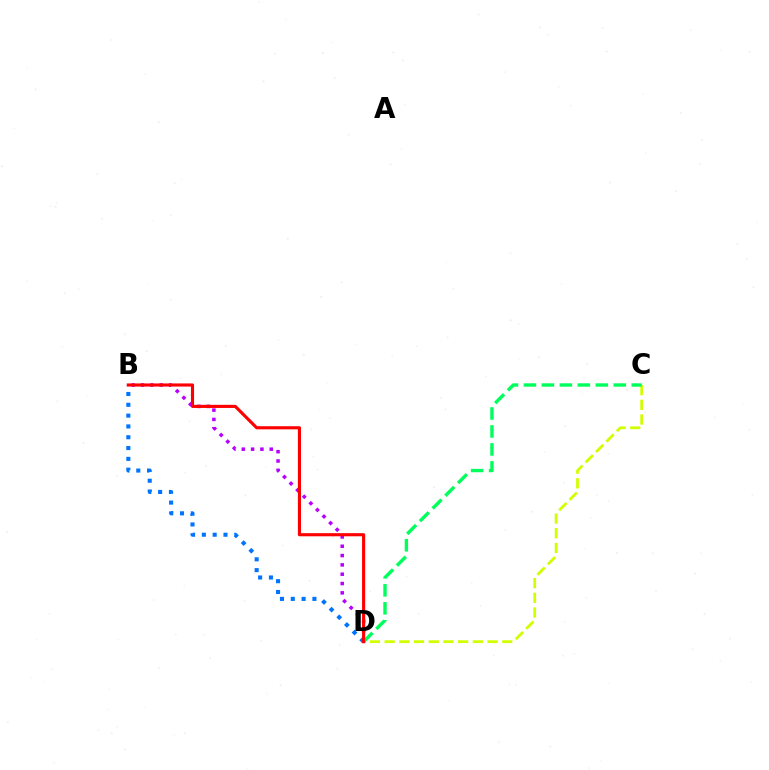{('C', 'D'): [{'color': '#d1ff00', 'line_style': 'dashed', 'thickness': 2.0}, {'color': '#00ff5c', 'line_style': 'dashed', 'thickness': 2.44}], ('B', 'D'): [{'color': '#b900ff', 'line_style': 'dotted', 'thickness': 2.53}, {'color': '#0074ff', 'line_style': 'dotted', 'thickness': 2.94}, {'color': '#ff0000', 'line_style': 'solid', 'thickness': 2.25}]}